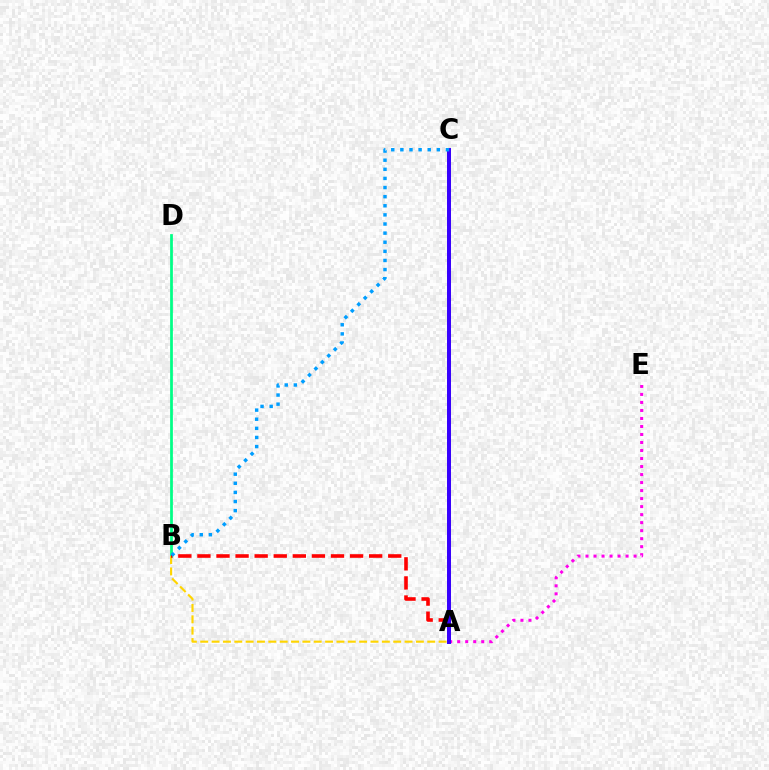{('A', 'E'): [{'color': '#ff00ed', 'line_style': 'dotted', 'thickness': 2.18}], ('B', 'D'): [{'color': '#00ff86', 'line_style': 'solid', 'thickness': 1.97}], ('A', 'B'): [{'color': '#ffd500', 'line_style': 'dashed', 'thickness': 1.54}, {'color': '#ff0000', 'line_style': 'dashed', 'thickness': 2.59}], ('A', 'C'): [{'color': '#4fff00', 'line_style': 'dashed', 'thickness': 2.73}, {'color': '#3700ff', 'line_style': 'solid', 'thickness': 2.86}], ('B', 'C'): [{'color': '#009eff', 'line_style': 'dotted', 'thickness': 2.48}]}